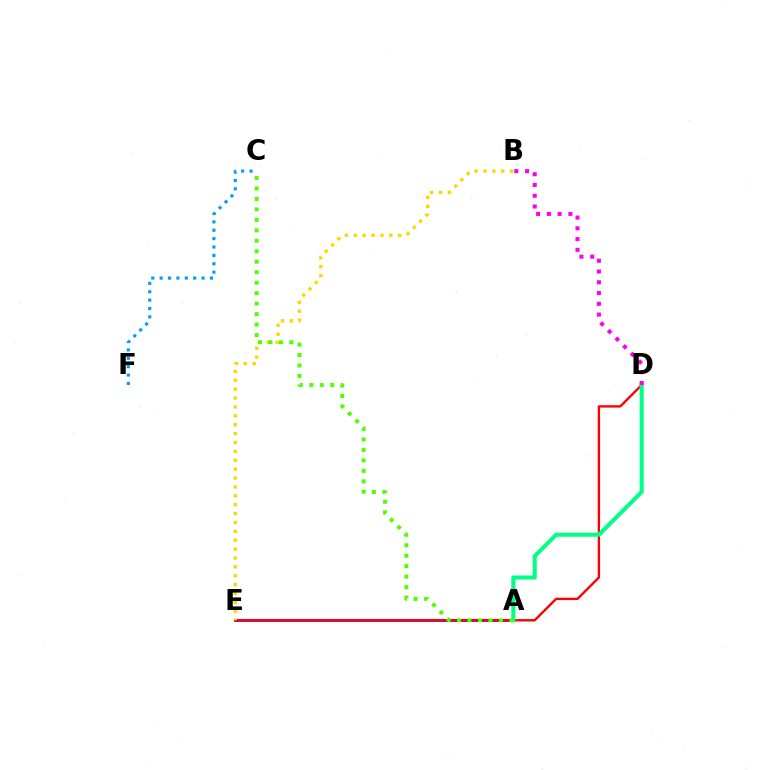{('C', 'F'): [{'color': '#009eff', 'line_style': 'dotted', 'thickness': 2.28}], ('A', 'E'): [{'color': '#3700ff', 'line_style': 'solid', 'thickness': 1.88}], ('D', 'E'): [{'color': '#ff0000', 'line_style': 'solid', 'thickness': 1.7}], ('B', 'E'): [{'color': '#ffd500', 'line_style': 'dotted', 'thickness': 2.41}], ('A', 'D'): [{'color': '#00ff86', 'line_style': 'solid', 'thickness': 2.93}], ('A', 'C'): [{'color': '#4fff00', 'line_style': 'dotted', 'thickness': 2.84}], ('B', 'D'): [{'color': '#ff00ed', 'line_style': 'dotted', 'thickness': 2.92}]}